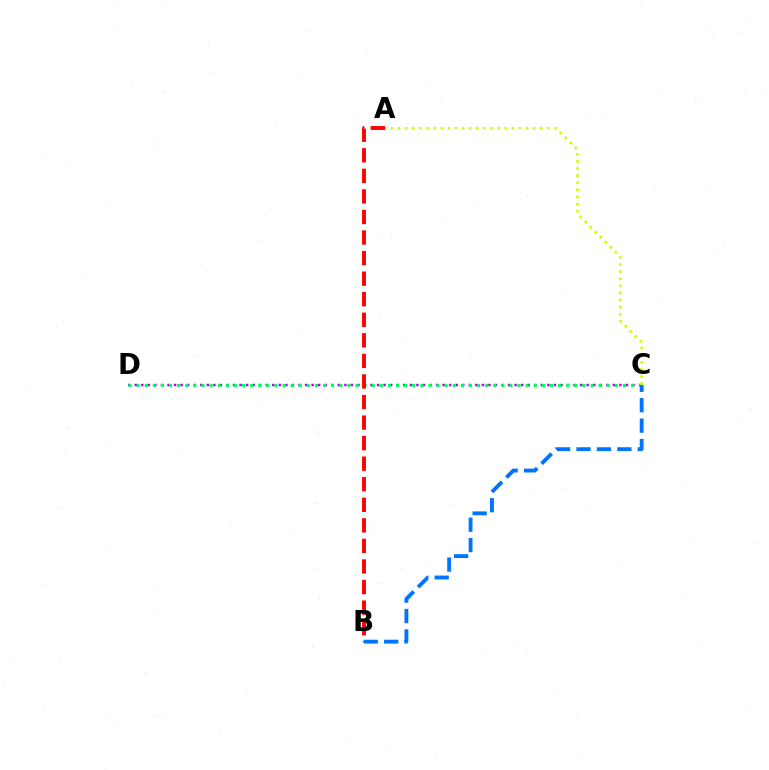{('C', 'D'): [{'color': '#b900ff', 'line_style': 'dotted', 'thickness': 1.78}, {'color': '#00ff5c', 'line_style': 'dotted', 'thickness': 2.2}], ('A', 'B'): [{'color': '#ff0000', 'line_style': 'dashed', 'thickness': 2.79}], ('B', 'C'): [{'color': '#0074ff', 'line_style': 'dashed', 'thickness': 2.77}], ('A', 'C'): [{'color': '#d1ff00', 'line_style': 'dotted', 'thickness': 1.93}]}